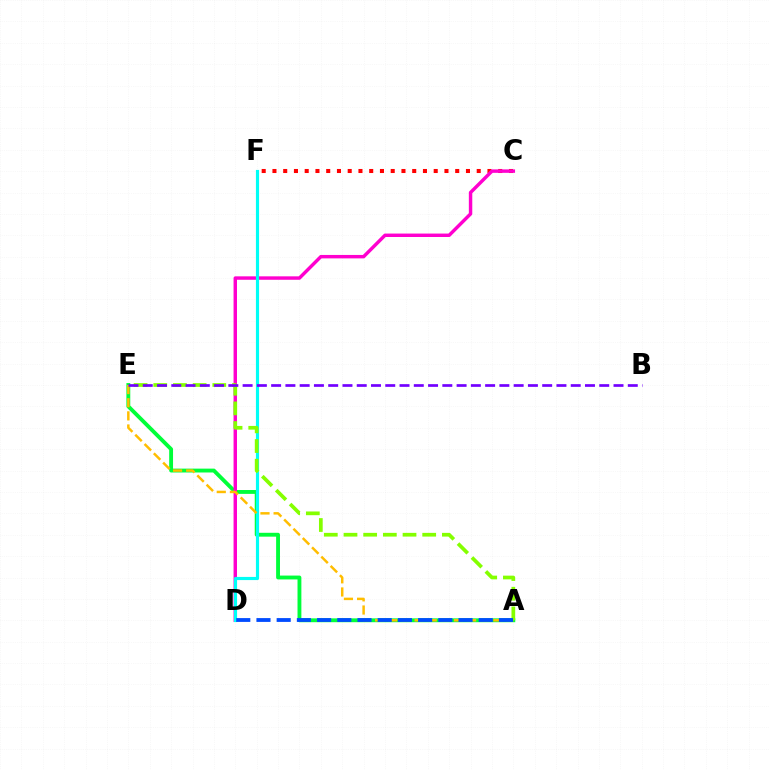{('C', 'F'): [{'color': '#ff0000', 'line_style': 'dotted', 'thickness': 2.92}], ('A', 'E'): [{'color': '#00ff39', 'line_style': 'solid', 'thickness': 2.78}, {'color': '#ffbd00', 'line_style': 'dashed', 'thickness': 1.79}, {'color': '#84ff00', 'line_style': 'dashed', 'thickness': 2.67}], ('C', 'D'): [{'color': '#ff00cf', 'line_style': 'solid', 'thickness': 2.48}], ('D', 'F'): [{'color': '#00fff6', 'line_style': 'solid', 'thickness': 2.27}], ('B', 'E'): [{'color': '#7200ff', 'line_style': 'dashed', 'thickness': 1.94}], ('A', 'D'): [{'color': '#004bff', 'line_style': 'dashed', 'thickness': 2.74}]}